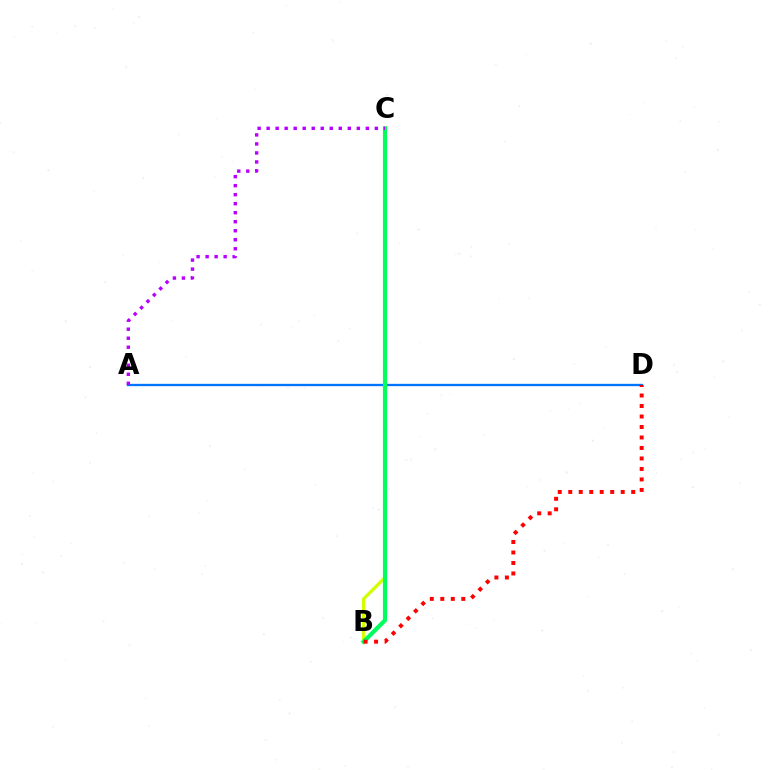{('B', 'C'): [{'color': '#d1ff00', 'line_style': 'solid', 'thickness': 2.34}, {'color': '#00ff5c', 'line_style': 'solid', 'thickness': 3.0}], ('A', 'D'): [{'color': '#0074ff', 'line_style': 'solid', 'thickness': 1.66}], ('A', 'C'): [{'color': '#b900ff', 'line_style': 'dotted', 'thickness': 2.45}], ('B', 'D'): [{'color': '#ff0000', 'line_style': 'dotted', 'thickness': 2.85}]}